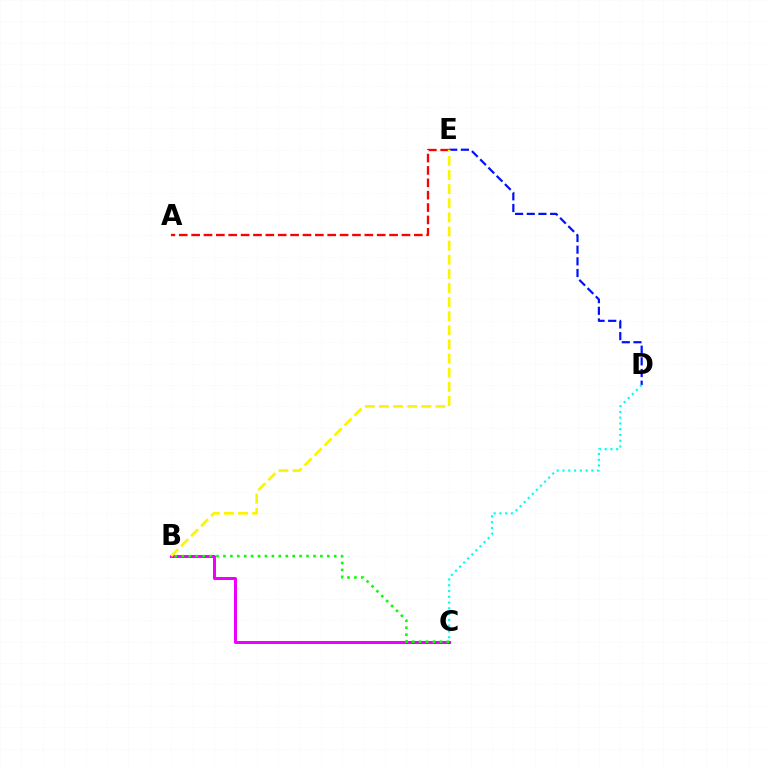{('A', 'E'): [{'color': '#ff0000', 'line_style': 'dashed', 'thickness': 1.68}], ('B', 'C'): [{'color': '#ee00ff', 'line_style': 'solid', 'thickness': 2.16}, {'color': '#08ff00', 'line_style': 'dotted', 'thickness': 1.88}], ('D', 'E'): [{'color': '#0010ff', 'line_style': 'dashed', 'thickness': 1.58}], ('B', 'E'): [{'color': '#fcf500', 'line_style': 'dashed', 'thickness': 1.92}], ('C', 'D'): [{'color': '#00fff6', 'line_style': 'dotted', 'thickness': 1.57}]}